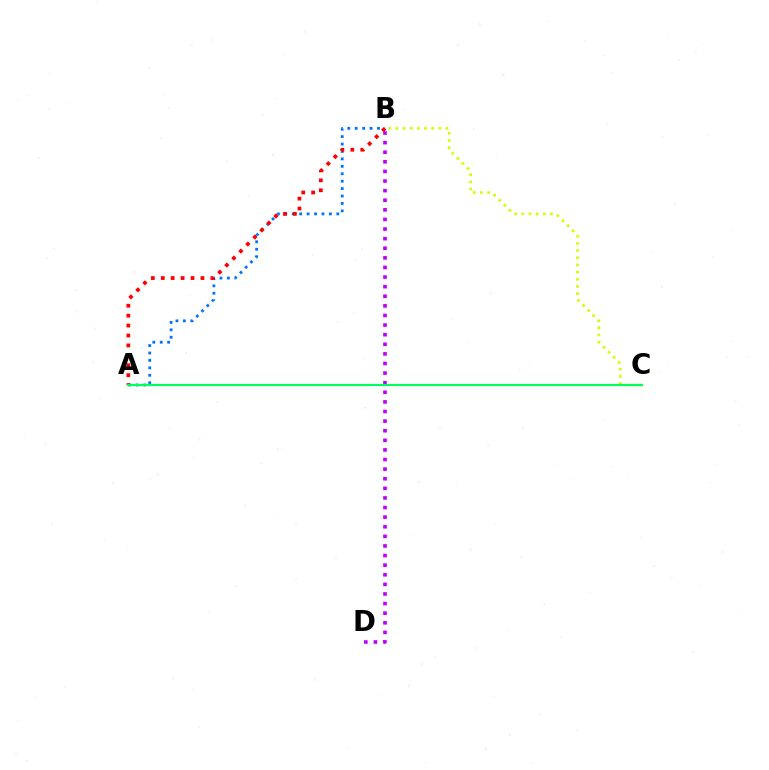{('A', 'B'): [{'color': '#0074ff', 'line_style': 'dotted', 'thickness': 2.02}, {'color': '#ff0000', 'line_style': 'dotted', 'thickness': 2.69}], ('B', 'D'): [{'color': '#b900ff', 'line_style': 'dotted', 'thickness': 2.61}], ('B', 'C'): [{'color': '#d1ff00', 'line_style': 'dotted', 'thickness': 1.95}], ('A', 'C'): [{'color': '#00ff5c', 'line_style': 'solid', 'thickness': 1.58}]}